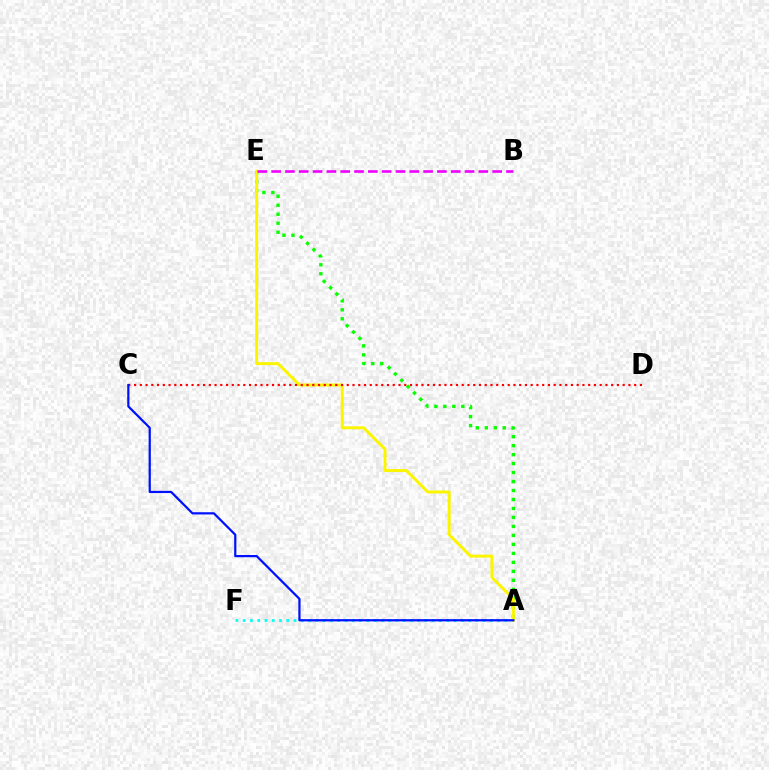{('A', 'F'): [{'color': '#00fff6', 'line_style': 'dotted', 'thickness': 1.98}], ('A', 'E'): [{'color': '#08ff00', 'line_style': 'dotted', 'thickness': 2.44}, {'color': '#fcf500', 'line_style': 'solid', 'thickness': 2.15}], ('B', 'E'): [{'color': '#ee00ff', 'line_style': 'dashed', 'thickness': 1.88}], ('C', 'D'): [{'color': '#ff0000', 'line_style': 'dotted', 'thickness': 1.56}], ('A', 'C'): [{'color': '#0010ff', 'line_style': 'solid', 'thickness': 1.6}]}